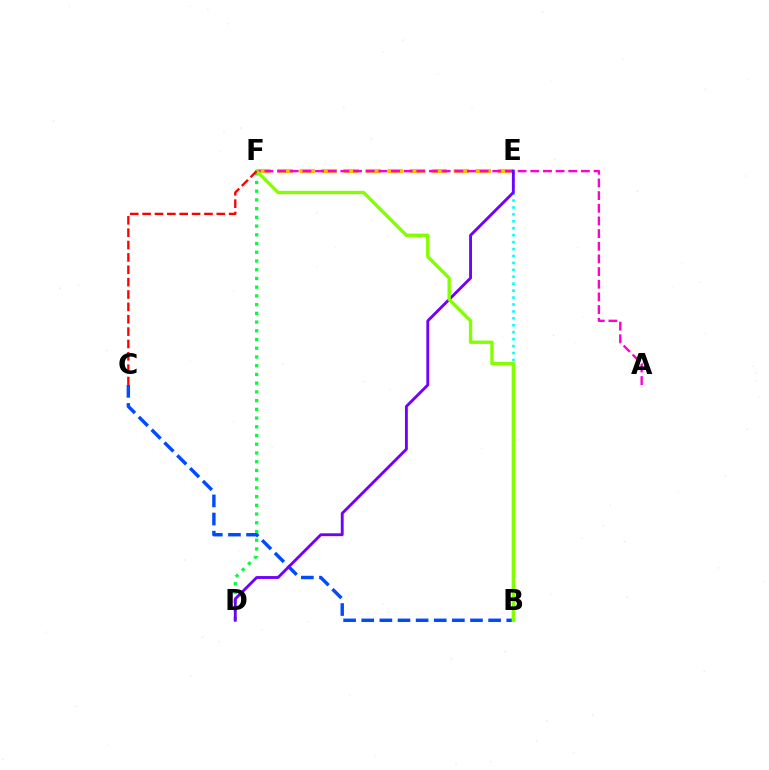{('D', 'F'): [{'color': '#00ff39', 'line_style': 'dotted', 'thickness': 2.37}], ('B', 'C'): [{'color': '#004bff', 'line_style': 'dashed', 'thickness': 2.46}], ('E', 'F'): [{'color': '#ffbd00', 'line_style': 'dashed', 'thickness': 2.99}], ('B', 'E'): [{'color': '#00fff6', 'line_style': 'dotted', 'thickness': 1.88}], ('A', 'F'): [{'color': '#ff00cf', 'line_style': 'dashed', 'thickness': 1.72}], ('D', 'E'): [{'color': '#7200ff', 'line_style': 'solid', 'thickness': 2.07}], ('B', 'F'): [{'color': '#84ff00', 'line_style': 'solid', 'thickness': 2.42}], ('C', 'F'): [{'color': '#ff0000', 'line_style': 'dashed', 'thickness': 1.68}]}